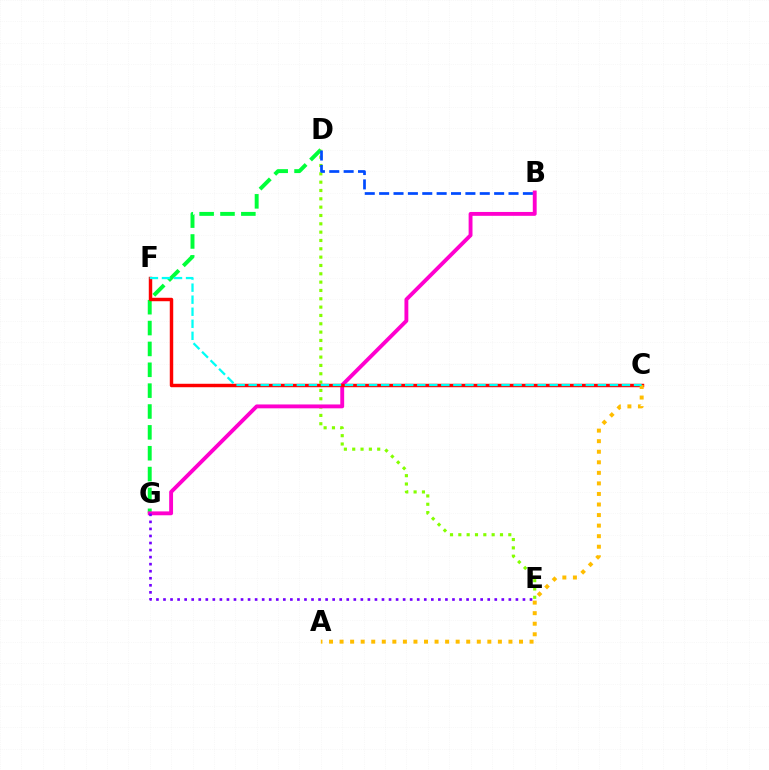{('D', 'G'): [{'color': '#00ff39', 'line_style': 'dashed', 'thickness': 2.83}], ('D', 'E'): [{'color': '#84ff00', 'line_style': 'dotted', 'thickness': 2.26}], ('B', 'D'): [{'color': '#004bff', 'line_style': 'dashed', 'thickness': 1.95}], ('B', 'G'): [{'color': '#ff00cf', 'line_style': 'solid', 'thickness': 2.79}], ('C', 'F'): [{'color': '#ff0000', 'line_style': 'solid', 'thickness': 2.48}, {'color': '#00fff6', 'line_style': 'dashed', 'thickness': 1.64}], ('A', 'C'): [{'color': '#ffbd00', 'line_style': 'dotted', 'thickness': 2.87}], ('E', 'G'): [{'color': '#7200ff', 'line_style': 'dotted', 'thickness': 1.91}]}